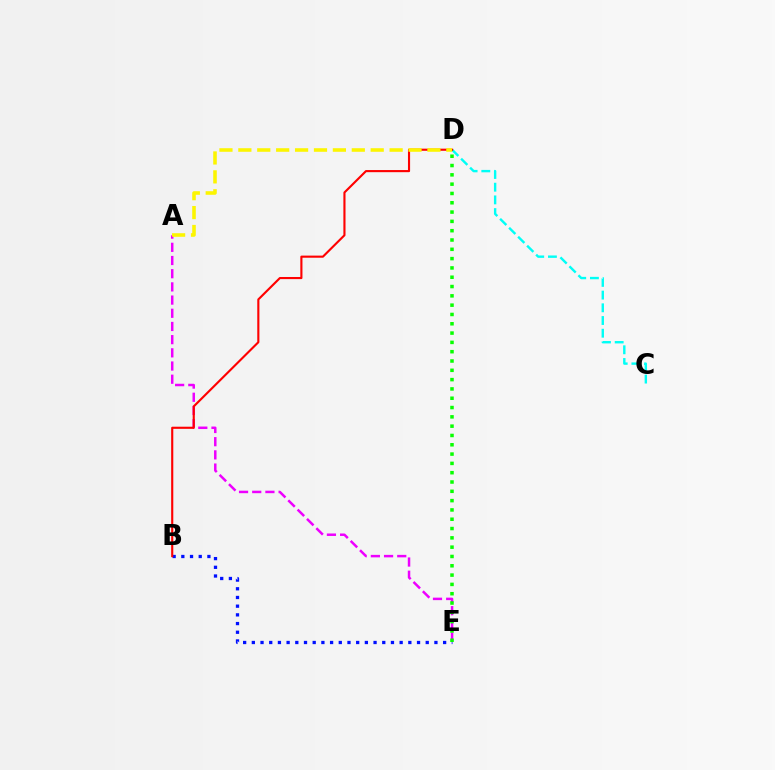{('A', 'E'): [{'color': '#ee00ff', 'line_style': 'dashed', 'thickness': 1.79}], ('C', 'D'): [{'color': '#00fff6', 'line_style': 'dashed', 'thickness': 1.73}], ('B', 'E'): [{'color': '#0010ff', 'line_style': 'dotted', 'thickness': 2.36}], ('D', 'E'): [{'color': '#08ff00', 'line_style': 'dotted', 'thickness': 2.53}], ('B', 'D'): [{'color': '#ff0000', 'line_style': 'solid', 'thickness': 1.53}], ('A', 'D'): [{'color': '#fcf500', 'line_style': 'dashed', 'thickness': 2.57}]}